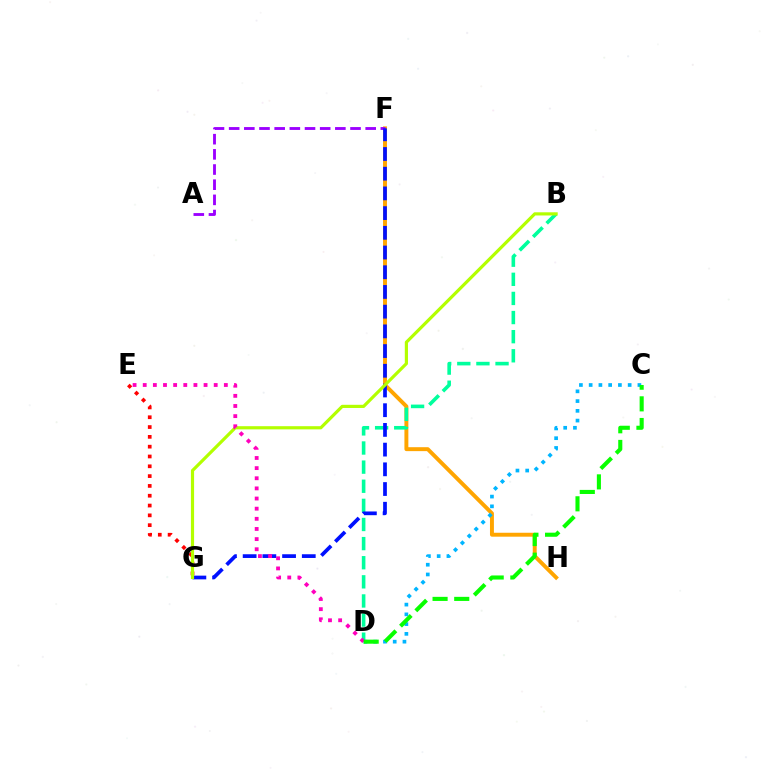{('F', 'H'): [{'color': '#ffa500', 'line_style': 'solid', 'thickness': 2.83}], ('B', 'D'): [{'color': '#00ff9d', 'line_style': 'dashed', 'thickness': 2.6}], ('A', 'F'): [{'color': '#9b00ff', 'line_style': 'dashed', 'thickness': 2.06}], ('F', 'G'): [{'color': '#0010ff', 'line_style': 'dashed', 'thickness': 2.68}], ('E', 'G'): [{'color': '#ff0000', 'line_style': 'dotted', 'thickness': 2.67}], ('C', 'D'): [{'color': '#00b5ff', 'line_style': 'dotted', 'thickness': 2.65}, {'color': '#08ff00', 'line_style': 'dashed', 'thickness': 2.94}], ('B', 'G'): [{'color': '#b3ff00', 'line_style': 'solid', 'thickness': 2.29}], ('D', 'E'): [{'color': '#ff00bd', 'line_style': 'dotted', 'thickness': 2.76}]}